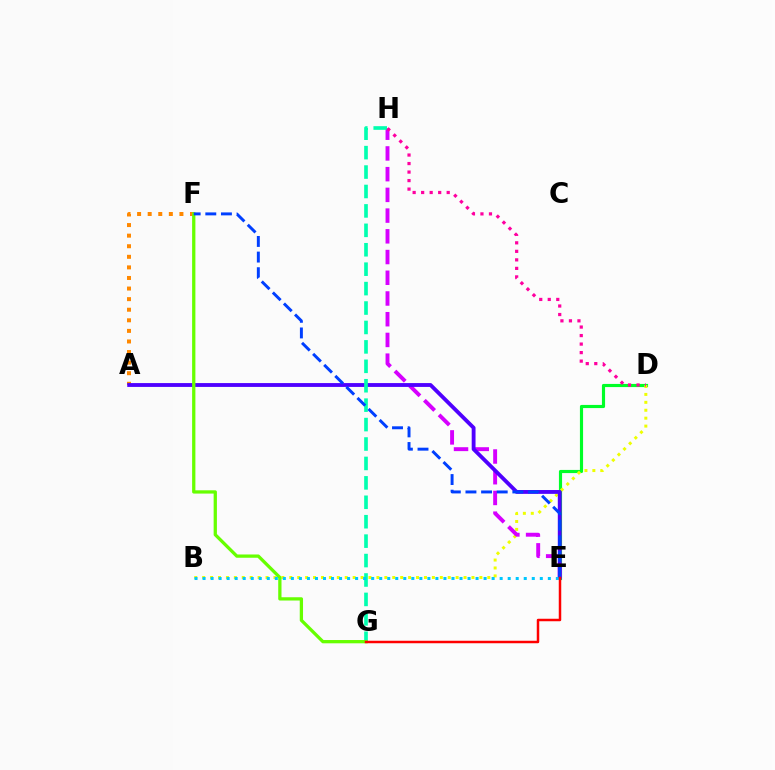{('D', 'E'): [{'color': '#00ff27', 'line_style': 'solid', 'thickness': 2.27}], ('A', 'F'): [{'color': '#ff8800', 'line_style': 'dotted', 'thickness': 2.87}], ('B', 'D'): [{'color': '#eeff00', 'line_style': 'dotted', 'thickness': 2.15}], ('E', 'H'): [{'color': '#d600ff', 'line_style': 'dashed', 'thickness': 2.82}], ('A', 'E'): [{'color': '#4f00ff', 'line_style': 'solid', 'thickness': 2.77}], ('G', 'H'): [{'color': '#00ffaf', 'line_style': 'dashed', 'thickness': 2.64}], ('F', 'G'): [{'color': '#66ff00', 'line_style': 'solid', 'thickness': 2.36}], ('D', 'H'): [{'color': '#ff00a0', 'line_style': 'dotted', 'thickness': 2.31}], ('B', 'E'): [{'color': '#00c7ff', 'line_style': 'dotted', 'thickness': 2.18}], ('E', 'F'): [{'color': '#003fff', 'line_style': 'dashed', 'thickness': 2.12}], ('E', 'G'): [{'color': '#ff0000', 'line_style': 'solid', 'thickness': 1.79}]}